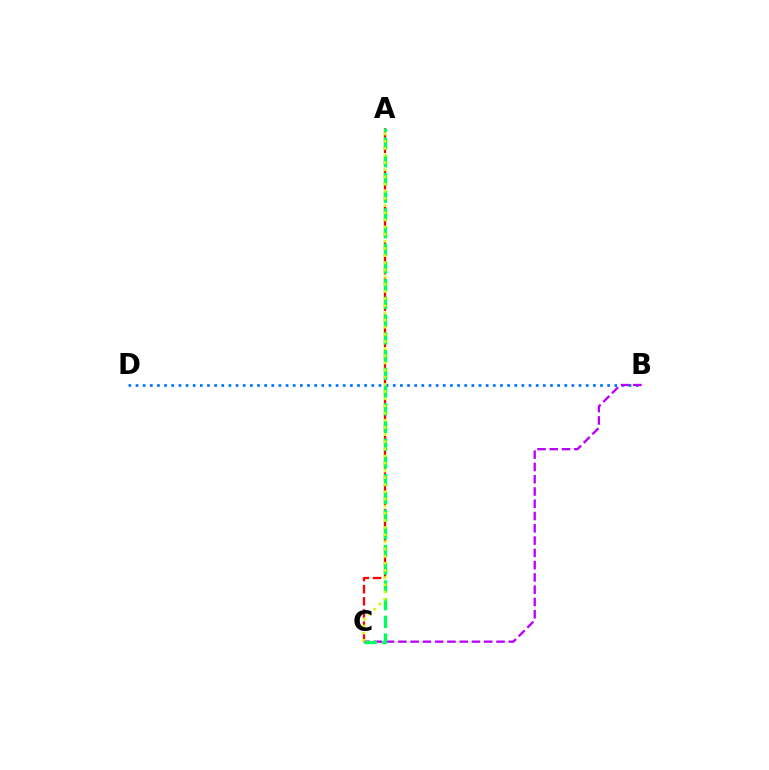{('A', 'C'): [{'color': '#ff0000', 'line_style': 'dashed', 'thickness': 1.65}, {'color': '#00ff5c', 'line_style': 'dashed', 'thickness': 2.41}, {'color': '#d1ff00', 'line_style': 'dotted', 'thickness': 1.94}], ('B', 'D'): [{'color': '#0074ff', 'line_style': 'dotted', 'thickness': 1.94}], ('B', 'C'): [{'color': '#b900ff', 'line_style': 'dashed', 'thickness': 1.67}]}